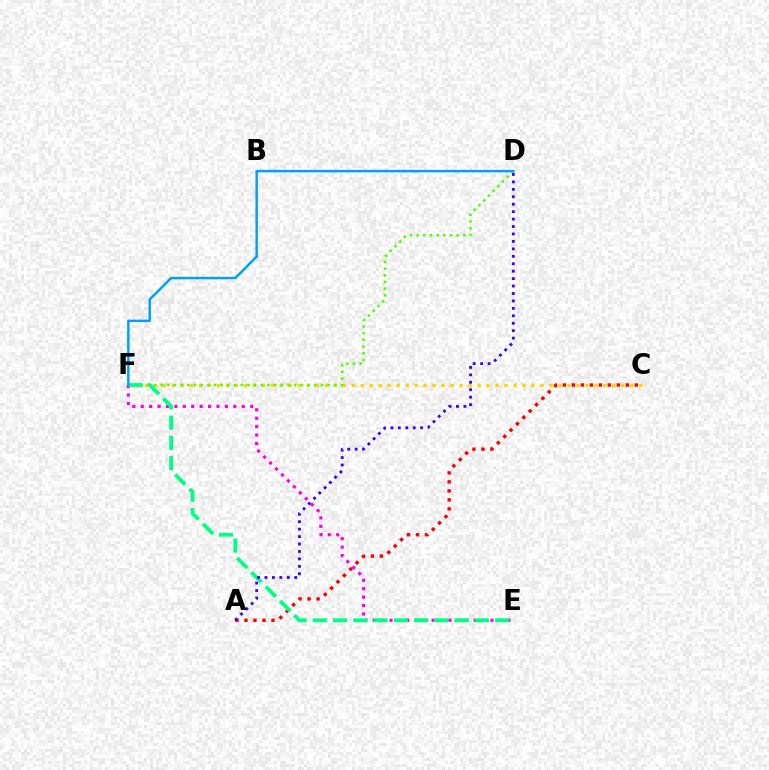{('C', 'F'): [{'color': '#ffd500', 'line_style': 'dotted', 'thickness': 2.44}], ('A', 'C'): [{'color': '#ff0000', 'line_style': 'dotted', 'thickness': 2.44}], ('D', 'F'): [{'color': '#4fff00', 'line_style': 'dotted', 'thickness': 1.81}, {'color': '#009eff', 'line_style': 'solid', 'thickness': 1.75}], ('E', 'F'): [{'color': '#ff00ed', 'line_style': 'dotted', 'thickness': 2.29}, {'color': '#00ff86', 'line_style': 'dashed', 'thickness': 2.75}], ('A', 'D'): [{'color': '#3700ff', 'line_style': 'dotted', 'thickness': 2.02}]}